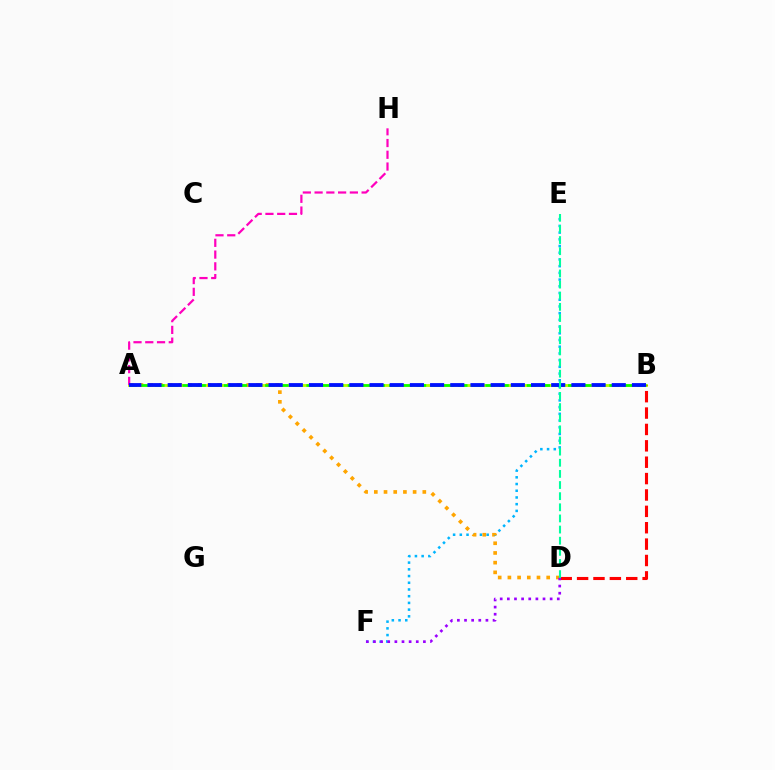{('A', 'B'): [{'color': '#b3ff00', 'line_style': 'solid', 'thickness': 2.05}, {'color': '#08ff00', 'line_style': 'dashed', 'thickness': 1.87}, {'color': '#0010ff', 'line_style': 'dashed', 'thickness': 2.74}], ('A', 'H'): [{'color': '#ff00bd', 'line_style': 'dashed', 'thickness': 1.6}], ('B', 'D'): [{'color': '#ff0000', 'line_style': 'dashed', 'thickness': 2.23}], ('E', 'F'): [{'color': '#00b5ff', 'line_style': 'dotted', 'thickness': 1.82}], ('A', 'D'): [{'color': '#ffa500', 'line_style': 'dotted', 'thickness': 2.64}], ('D', 'F'): [{'color': '#9b00ff', 'line_style': 'dotted', 'thickness': 1.94}], ('D', 'E'): [{'color': '#00ff9d', 'line_style': 'dashed', 'thickness': 1.51}]}